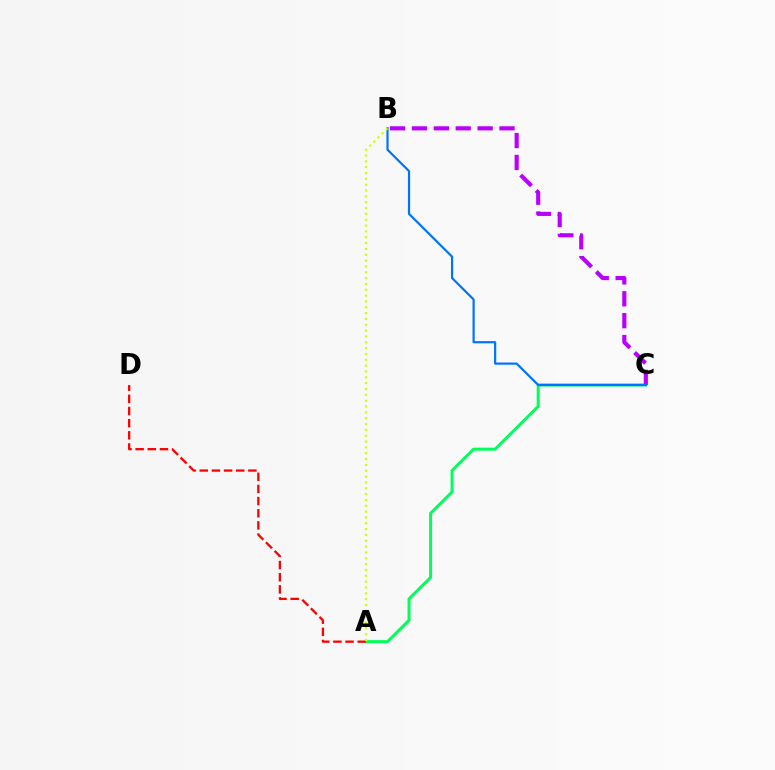{('A', 'C'): [{'color': '#00ff5c', 'line_style': 'solid', 'thickness': 2.17}], ('B', 'C'): [{'color': '#b900ff', 'line_style': 'dashed', 'thickness': 2.97}, {'color': '#0074ff', 'line_style': 'solid', 'thickness': 1.59}], ('A', 'D'): [{'color': '#ff0000', 'line_style': 'dashed', 'thickness': 1.65}], ('A', 'B'): [{'color': '#d1ff00', 'line_style': 'dotted', 'thickness': 1.59}]}